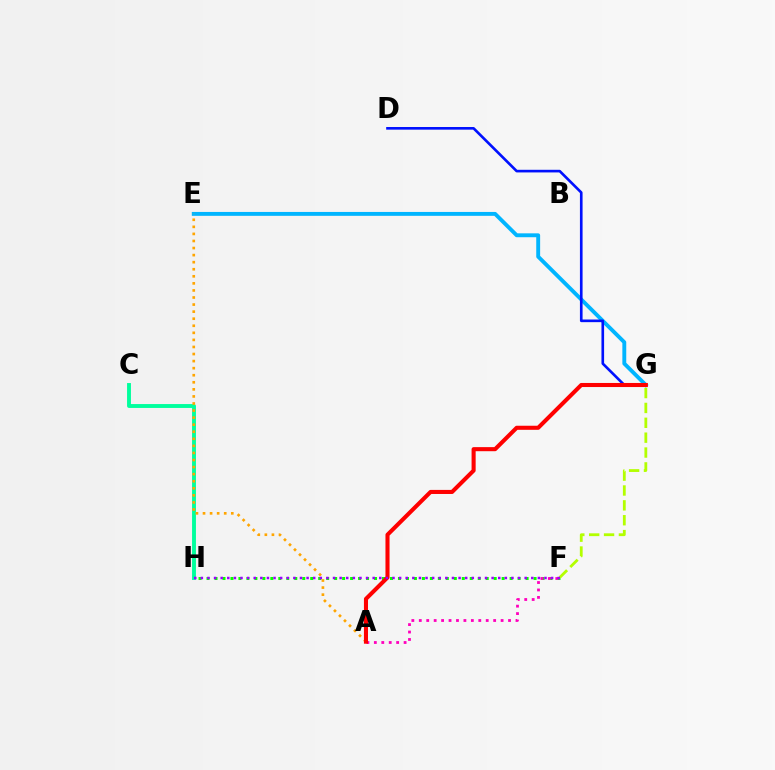{('E', 'G'): [{'color': '#00b5ff', 'line_style': 'solid', 'thickness': 2.8}], ('C', 'H'): [{'color': '#00ff9d', 'line_style': 'solid', 'thickness': 2.8}], ('A', 'E'): [{'color': '#ffa500', 'line_style': 'dotted', 'thickness': 1.92}], ('D', 'G'): [{'color': '#0010ff', 'line_style': 'solid', 'thickness': 1.9}], ('F', 'H'): [{'color': '#08ff00', 'line_style': 'dotted', 'thickness': 2.17}, {'color': '#9b00ff', 'line_style': 'dotted', 'thickness': 1.8}], ('F', 'G'): [{'color': '#b3ff00', 'line_style': 'dashed', 'thickness': 2.02}], ('A', 'F'): [{'color': '#ff00bd', 'line_style': 'dotted', 'thickness': 2.02}], ('A', 'G'): [{'color': '#ff0000', 'line_style': 'solid', 'thickness': 2.93}]}